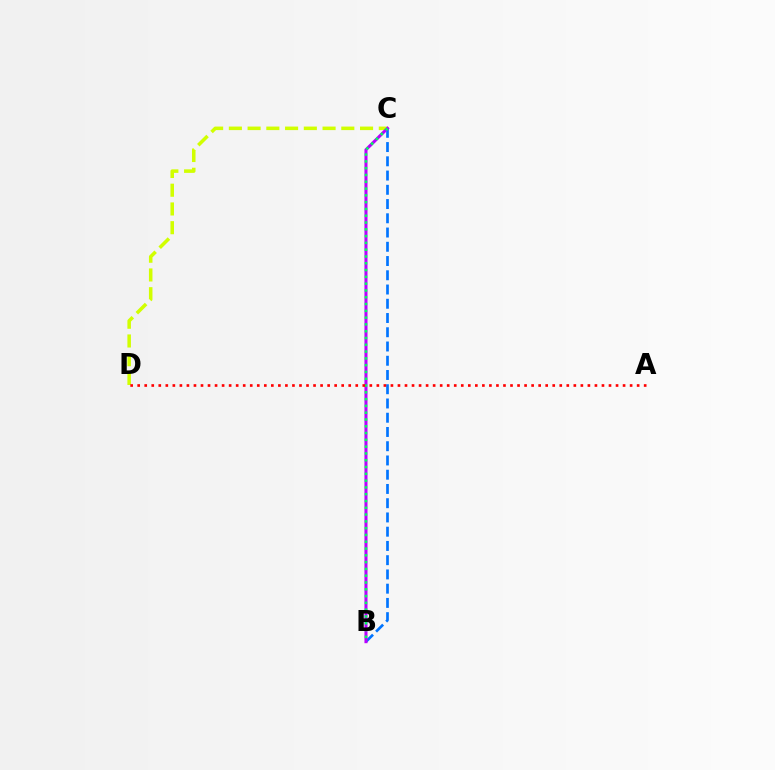{('C', 'D'): [{'color': '#d1ff00', 'line_style': 'dashed', 'thickness': 2.55}], ('B', 'C'): [{'color': '#0074ff', 'line_style': 'dashed', 'thickness': 1.94}, {'color': '#b900ff', 'line_style': 'solid', 'thickness': 2.19}, {'color': '#00ff5c', 'line_style': 'dotted', 'thickness': 1.85}], ('A', 'D'): [{'color': '#ff0000', 'line_style': 'dotted', 'thickness': 1.91}]}